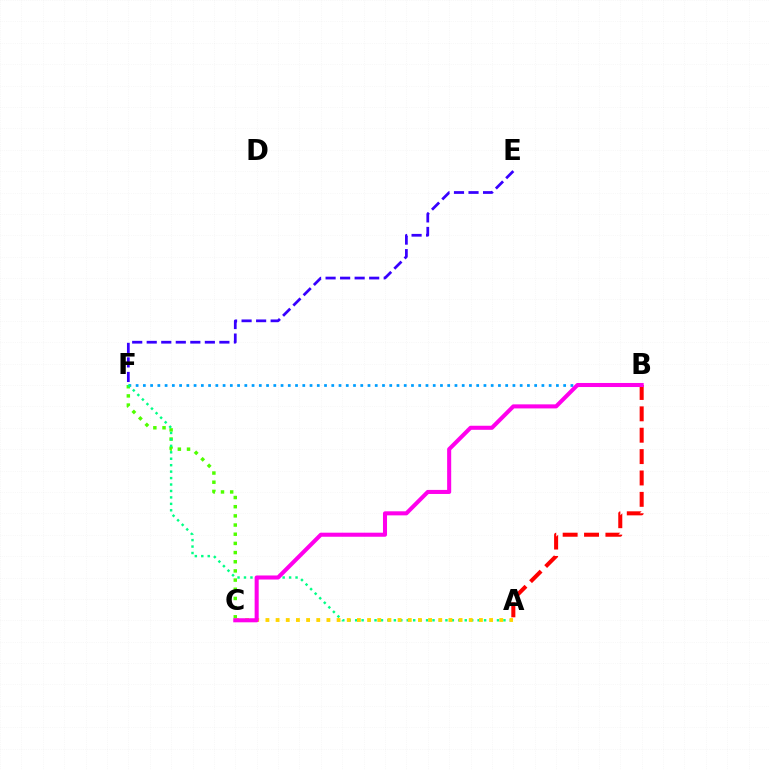{('B', 'F'): [{'color': '#009eff', 'line_style': 'dotted', 'thickness': 1.97}], ('C', 'F'): [{'color': '#4fff00', 'line_style': 'dotted', 'thickness': 2.49}], ('A', 'B'): [{'color': '#ff0000', 'line_style': 'dashed', 'thickness': 2.9}], ('E', 'F'): [{'color': '#3700ff', 'line_style': 'dashed', 'thickness': 1.97}], ('A', 'F'): [{'color': '#00ff86', 'line_style': 'dotted', 'thickness': 1.75}], ('A', 'C'): [{'color': '#ffd500', 'line_style': 'dotted', 'thickness': 2.76}], ('B', 'C'): [{'color': '#ff00ed', 'line_style': 'solid', 'thickness': 2.92}]}